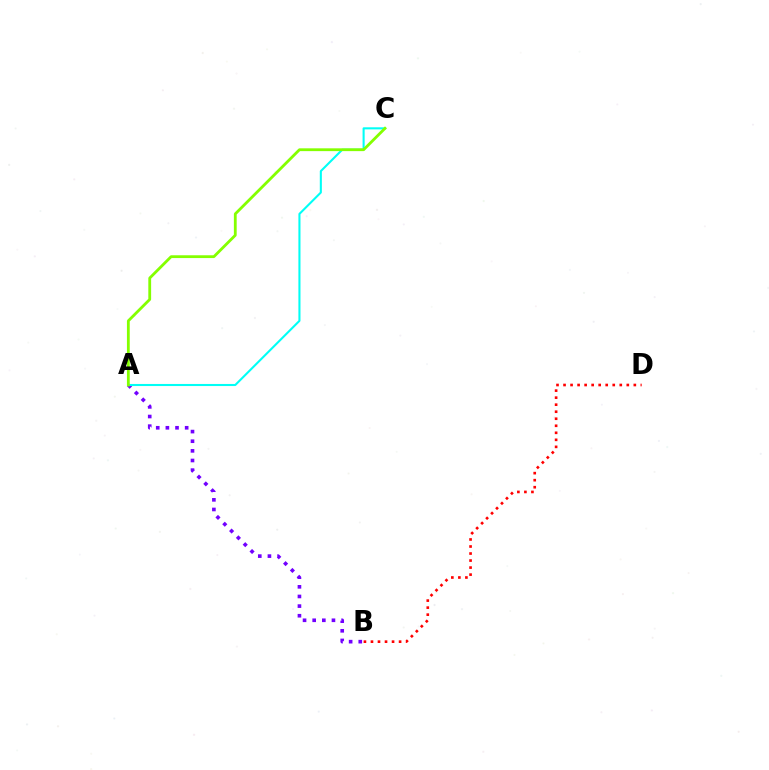{('A', 'B'): [{'color': '#7200ff', 'line_style': 'dotted', 'thickness': 2.62}], ('B', 'D'): [{'color': '#ff0000', 'line_style': 'dotted', 'thickness': 1.91}], ('A', 'C'): [{'color': '#00fff6', 'line_style': 'solid', 'thickness': 1.5}, {'color': '#84ff00', 'line_style': 'solid', 'thickness': 2.02}]}